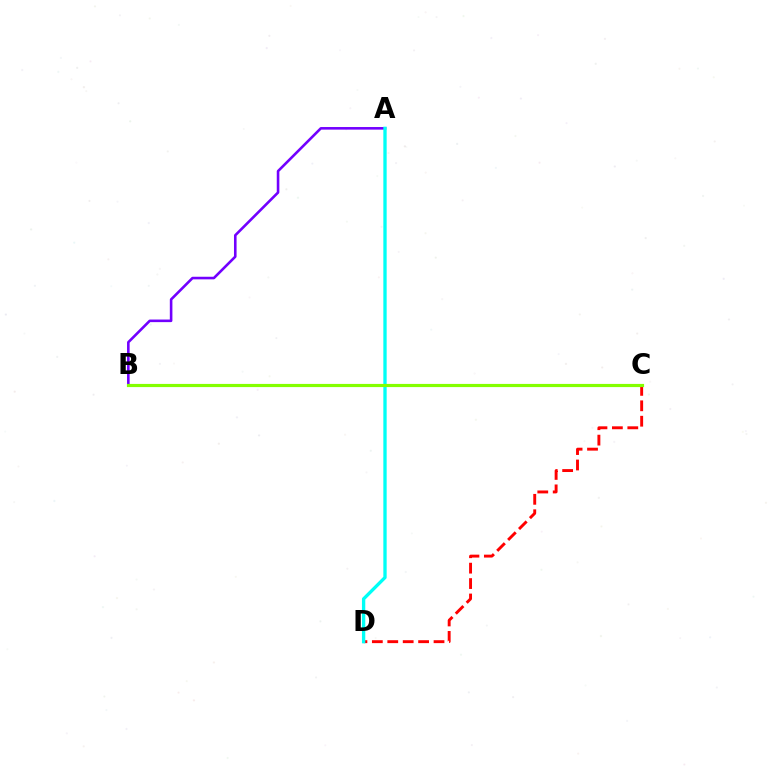{('A', 'B'): [{'color': '#7200ff', 'line_style': 'solid', 'thickness': 1.87}], ('C', 'D'): [{'color': '#ff0000', 'line_style': 'dashed', 'thickness': 2.09}], ('A', 'D'): [{'color': '#00fff6', 'line_style': 'solid', 'thickness': 2.4}], ('B', 'C'): [{'color': '#84ff00', 'line_style': 'solid', 'thickness': 2.28}]}